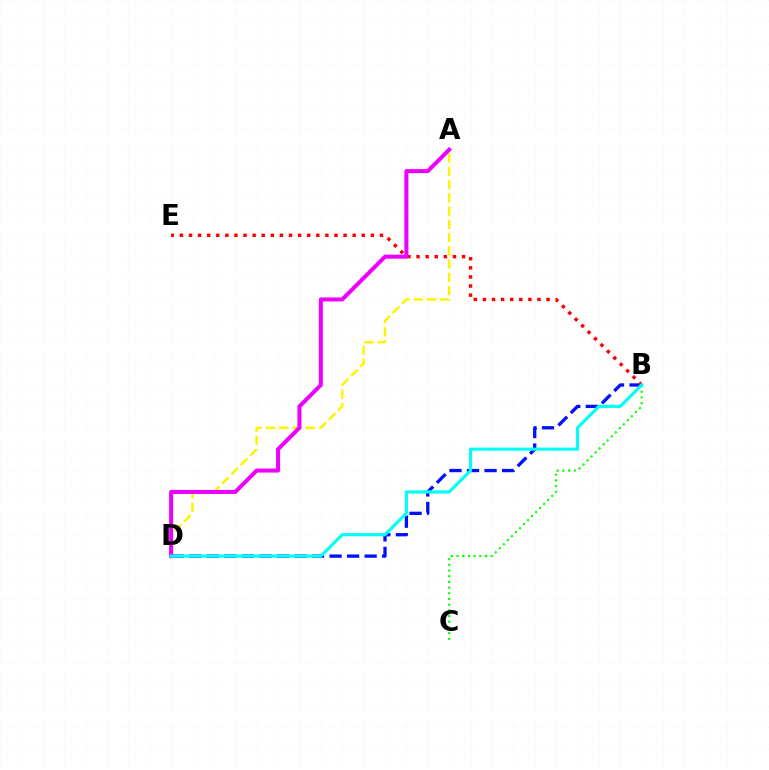{('A', 'D'): [{'color': '#fcf500', 'line_style': 'dashed', 'thickness': 1.8}, {'color': '#ee00ff', 'line_style': 'solid', 'thickness': 2.89}], ('B', 'D'): [{'color': '#0010ff', 'line_style': 'dashed', 'thickness': 2.38}, {'color': '#00fff6', 'line_style': 'solid', 'thickness': 2.26}], ('B', 'E'): [{'color': '#ff0000', 'line_style': 'dotted', 'thickness': 2.47}], ('B', 'C'): [{'color': '#08ff00', 'line_style': 'dotted', 'thickness': 1.55}]}